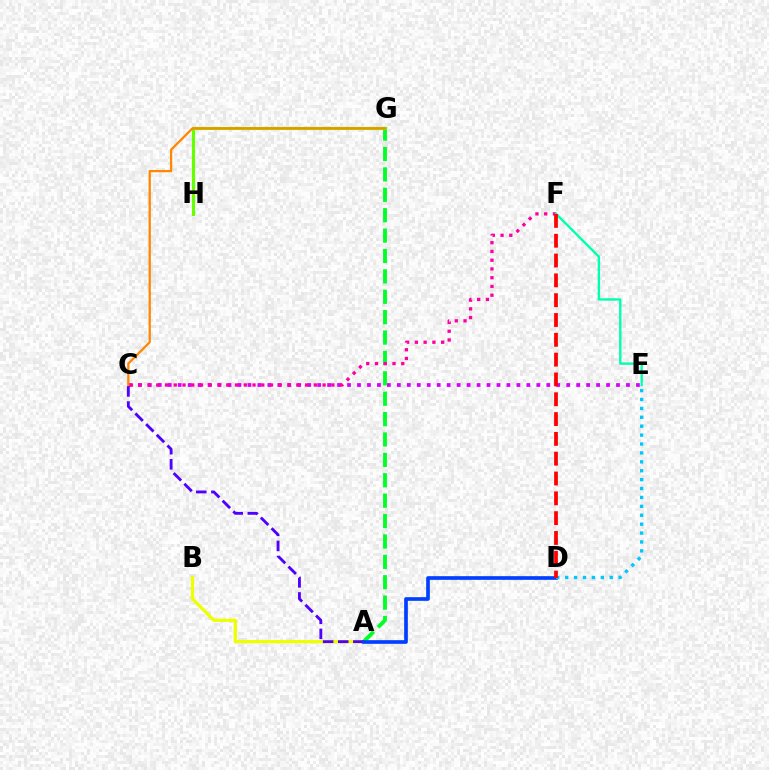{('A', 'B'): [{'color': '#eeff00', 'line_style': 'solid', 'thickness': 2.33}], ('A', 'G'): [{'color': '#00ff27', 'line_style': 'dashed', 'thickness': 2.77}], ('C', 'E'): [{'color': '#d600ff', 'line_style': 'dotted', 'thickness': 2.71}], ('G', 'H'): [{'color': '#66ff00', 'line_style': 'solid', 'thickness': 2.26}], ('C', 'G'): [{'color': '#ff8800', 'line_style': 'solid', 'thickness': 1.64}], ('C', 'F'): [{'color': '#ff00a0', 'line_style': 'dotted', 'thickness': 2.38}], ('A', 'C'): [{'color': '#4f00ff', 'line_style': 'dashed', 'thickness': 2.05}], ('A', 'D'): [{'color': '#003fff', 'line_style': 'solid', 'thickness': 2.64}], ('D', 'E'): [{'color': '#00c7ff', 'line_style': 'dotted', 'thickness': 2.42}], ('E', 'F'): [{'color': '#00ffaf', 'line_style': 'solid', 'thickness': 1.7}], ('D', 'F'): [{'color': '#ff0000', 'line_style': 'dashed', 'thickness': 2.69}]}